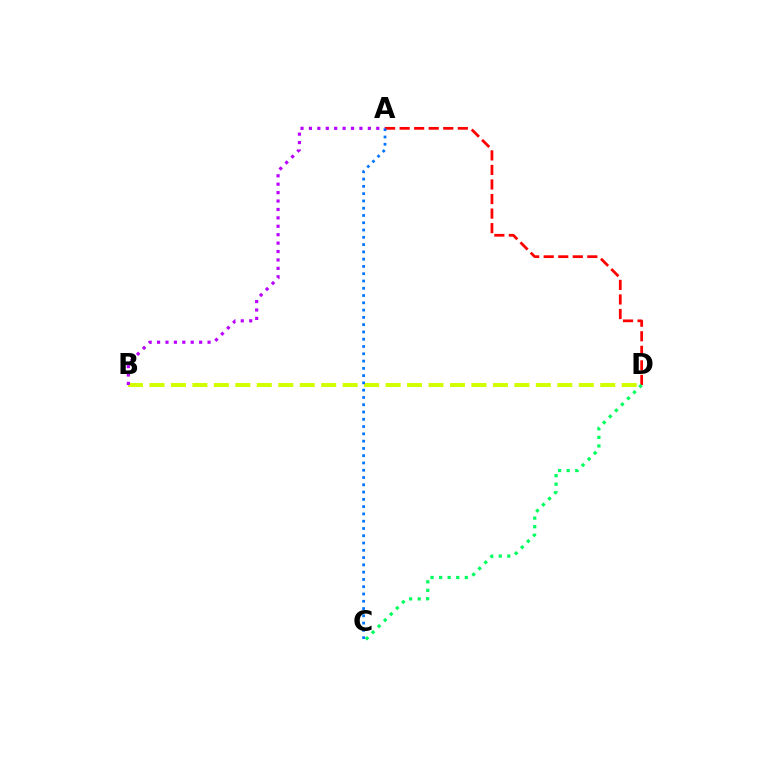{('A', 'D'): [{'color': '#ff0000', 'line_style': 'dashed', 'thickness': 1.98}], ('B', 'D'): [{'color': '#d1ff00', 'line_style': 'dashed', 'thickness': 2.92}], ('A', 'C'): [{'color': '#0074ff', 'line_style': 'dotted', 'thickness': 1.98}], ('C', 'D'): [{'color': '#00ff5c', 'line_style': 'dotted', 'thickness': 2.33}], ('A', 'B'): [{'color': '#b900ff', 'line_style': 'dotted', 'thickness': 2.29}]}